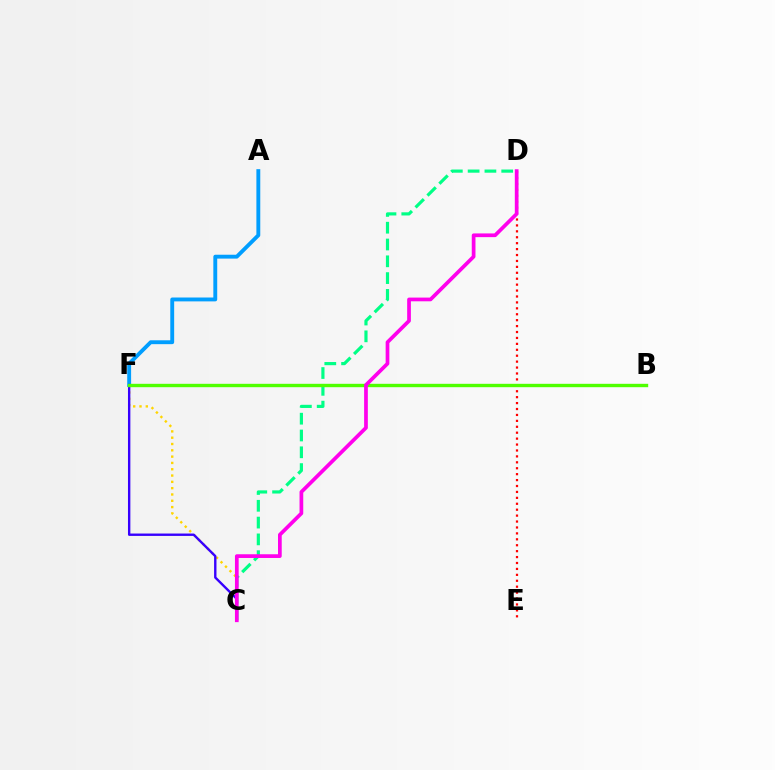{('A', 'F'): [{'color': '#009eff', 'line_style': 'solid', 'thickness': 2.79}], ('C', 'F'): [{'color': '#ffd500', 'line_style': 'dotted', 'thickness': 1.71}, {'color': '#3700ff', 'line_style': 'solid', 'thickness': 1.71}], ('D', 'E'): [{'color': '#ff0000', 'line_style': 'dotted', 'thickness': 1.61}], ('C', 'D'): [{'color': '#00ff86', 'line_style': 'dashed', 'thickness': 2.28}, {'color': '#ff00ed', 'line_style': 'solid', 'thickness': 2.67}], ('B', 'F'): [{'color': '#4fff00', 'line_style': 'solid', 'thickness': 2.44}]}